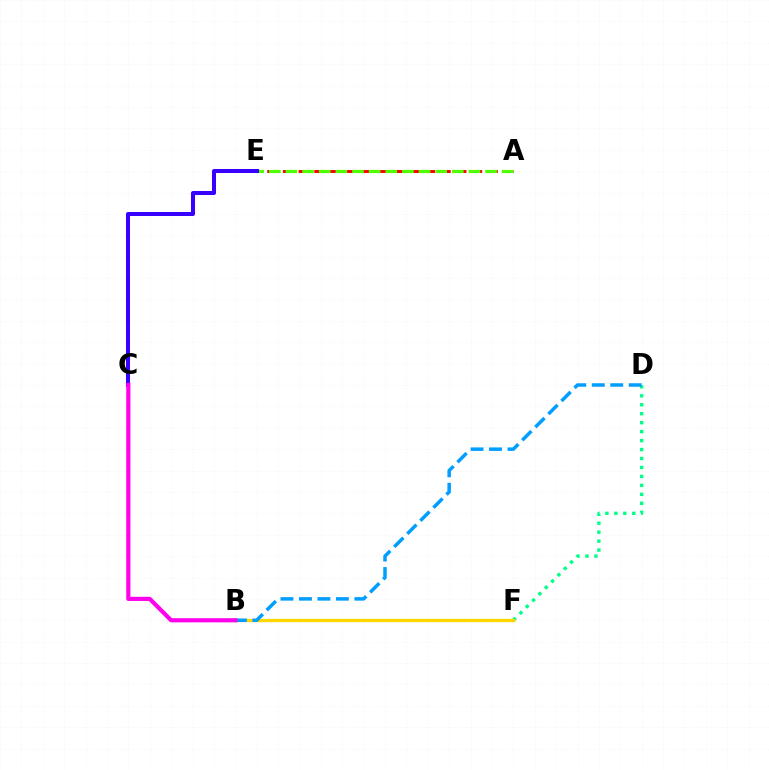{('D', 'F'): [{'color': '#00ff86', 'line_style': 'dotted', 'thickness': 2.43}], ('A', 'E'): [{'color': '#ff0000', 'line_style': 'dashed', 'thickness': 2.13}, {'color': '#4fff00', 'line_style': 'dashed', 'thickness': 2.26}], ('B', 'F'): [{'color': '#ffd500', 'line_style': 'solid', 'thickness': 2.37}], ('C', 'E'): [{'color': '#3700ff', 'line_style': 'solid', 'thickness': 2.89}], ('B', 'D'): [{'color': '#009eff', 'line_style': 'dashed', 'thickness': 2.51}], ('B', 'C'): [{'color': '#ff00ed', 'line_style': 'solid', 'thickness': 2.99}]}